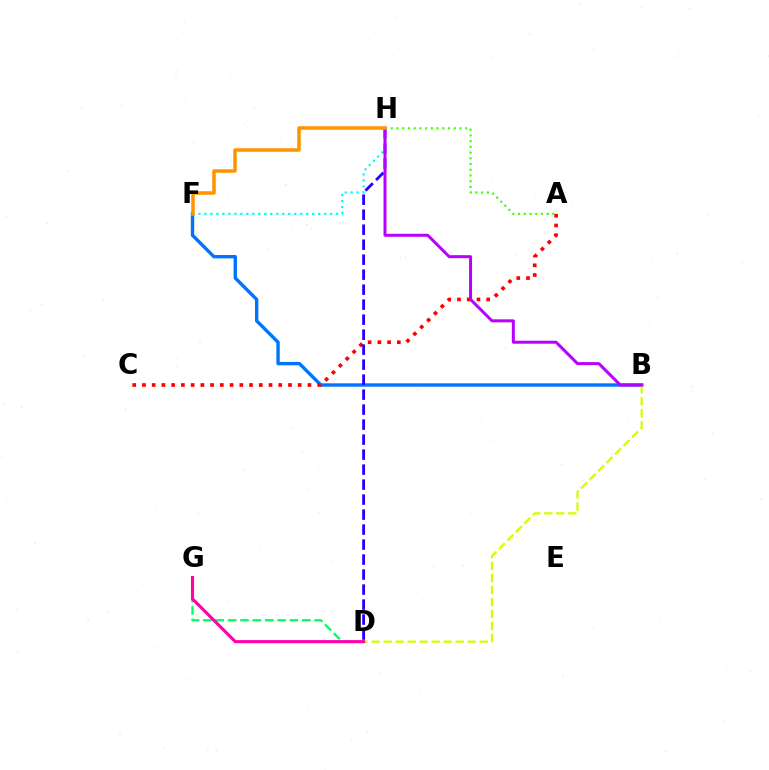{('B', 'F'): [{'color': '#0074ff', 'line_style': 'solid', 'thickness': 2.44}], ('D', 'G'): [{'color': '#00ff5c', 'line_style': 'dashed', 'thickness': 1.68}, {'color': '#ff00ac', 'line_style': 'solid', 'thickness': 2.24}], ('B', 'D'): [{'color': '#d1ff00', 'line_style': 'dashed', 'thickness': 1.63}], ('A', 'C'): [{'color': '#ff0000', 'line_style': 'dotted', 'thickness': 2.65}], ('F', 'H'): [{'color': '#00fff6', 'line_style': 'dotted', 'thickness': 1.63}, {'color': '#ff9400', 'line_style': 'solid', 'thickness': 2.53}], ('D', 'H'): [{'color': '#2500ff', 'line_style': 'dashed', 'thickness': 2.04}], ('B', 'H'): [{'color': '#b900ff', 'line_style': 'solid', 'thickness': 2.16}], ('A', 'H'): [{'color': '#3dff00', 'line_style': 'dotted', 'thickness': 1.55}]}